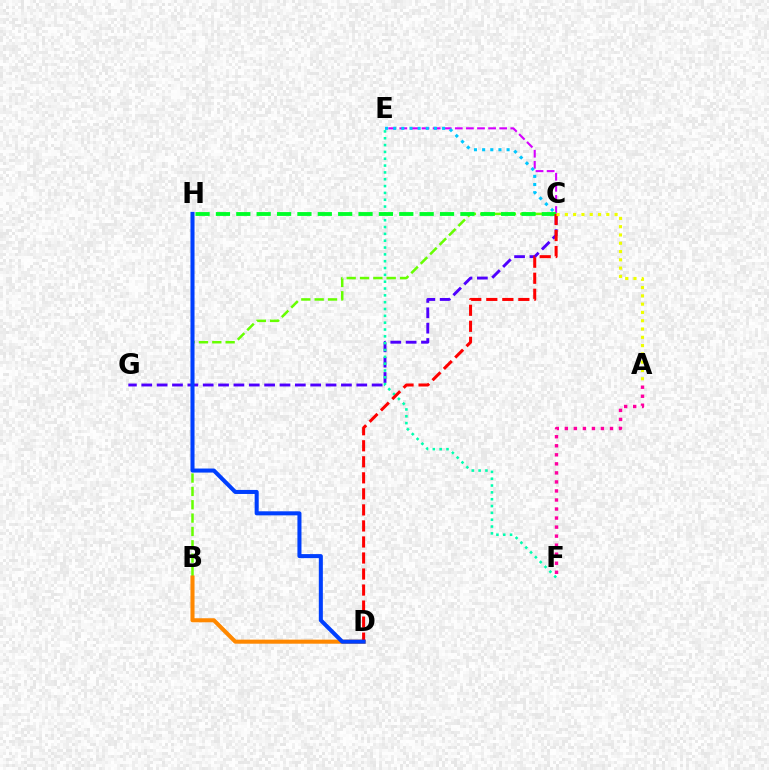{('B', 'C'): [{'color': '#66ff00', 'line_style': 'dashed', 'thickness': 1.81}], ('C', 'E'): [{'color': '#d600ff', 'line_style': 'dashed', 'thickness': 1.51}, {'color': '#00c7ff', 'line_style': 'dotted', 'thickness': 2.21}], ('A', 'F'): [{'color': '#ff00a0', 'line_style': 'dotted', 'thickness': 2.45}], ('B', 'D'): [{'color': '#ff8800', 'line_style': 'solid', 'thickness': 2.92}], ('C', 'G'): [{'color': '#4f00ff', 'line_style': 'dashed', 'thickness': 2.09}], ('E', 'F'): [{'color': '#00ffaf', 'line_style': 'dotted', 'thickness': 1.86}], ('C', 'H'): [{'color': '#00ff27', 'line_style': 'dashed', 'thickness': 2.77}], ('C', 'D'): [{'color': '#ff0000', 'line_style': 'dashed', 'thickness': 2.18}], ('D', 'H'): [{'color': '#003fff', 'line_style': 'solid', 'thickness': 2.91}], ('A', 'C'): [{'color': '#eeff00', 'line_style': 'dotted', 'thickness': 2.25}]}